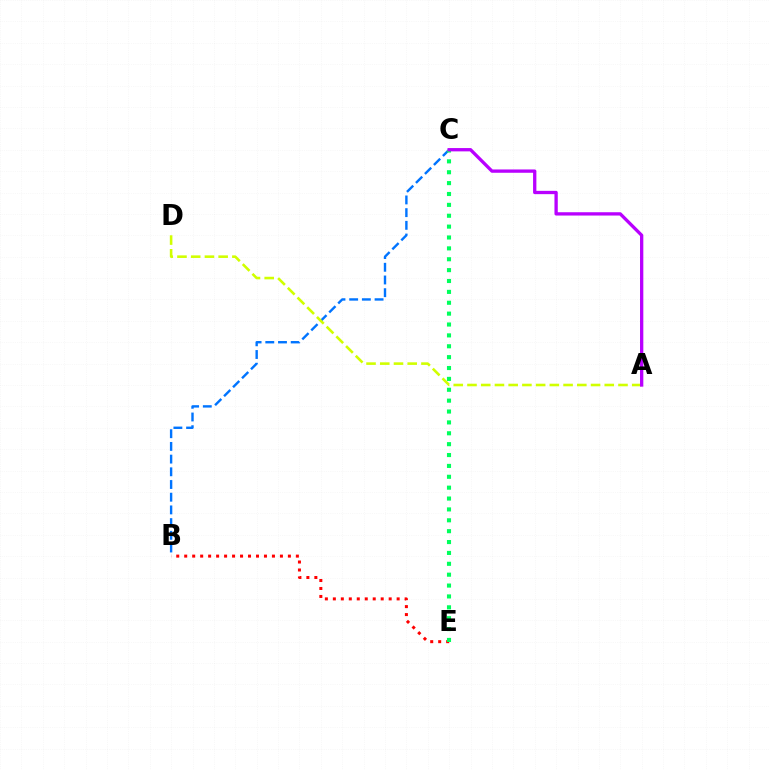{('B', 'E'): [{'color': '#ff0000', 'line_style': 'dotted', 'thickness': 2.17}], ('B', 'C'): [{'color': '#0074ff', 'line_style': 'dashed', 'thickness': 1.73}], ('A', 'D'): [{'color': '#d1ff00', 'line_style': 'dashed', 'thickness': 1.86}], ('C', 'E'): [{'color': '#00ff5c', 'line_style': 'dotted', 'thickness': 2.96}], ('A', 'C'): [{'color': '#b900ff', 'line_style': 'solid', 'thickness': 2.38}]}